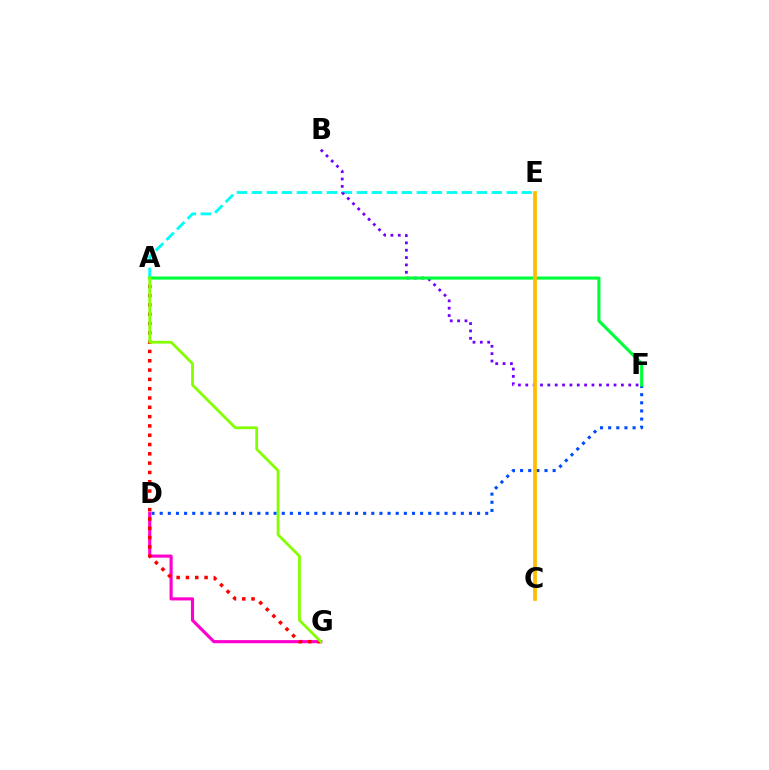{('D', 'G'): [{'color': '#ff00cf', 'line_style': 'solid', 'thickness': 2.25}], ('A', 'E'): [{'color': '#00fff6', 'line_style': 'dashed', 'thickness': 2.04}], ('D', 'F'): [{'color': '#004bff', 'line_style': 'dotted', 'thickness': 2.21}], ('A', 'G'): [{'color': '#ff0000', 'line_style': 'dotted', 'thickness': 2.53}, {'color': '#84ff00', 'line_style': 'solid', 'thickness': 2.0}], ('B', 'F'): [{'color': '#7200ff', 'line_style': 'dotted', 'thickness': 2.0}], ('A', 'F'): [{'color': '#00ff39', 'line_style': 'solid', 'thickness': 2.24}], ('C', 'E'): [{'color': '#ffbd00', 'line_style': 'solid', 'thickness': 2.68}]}